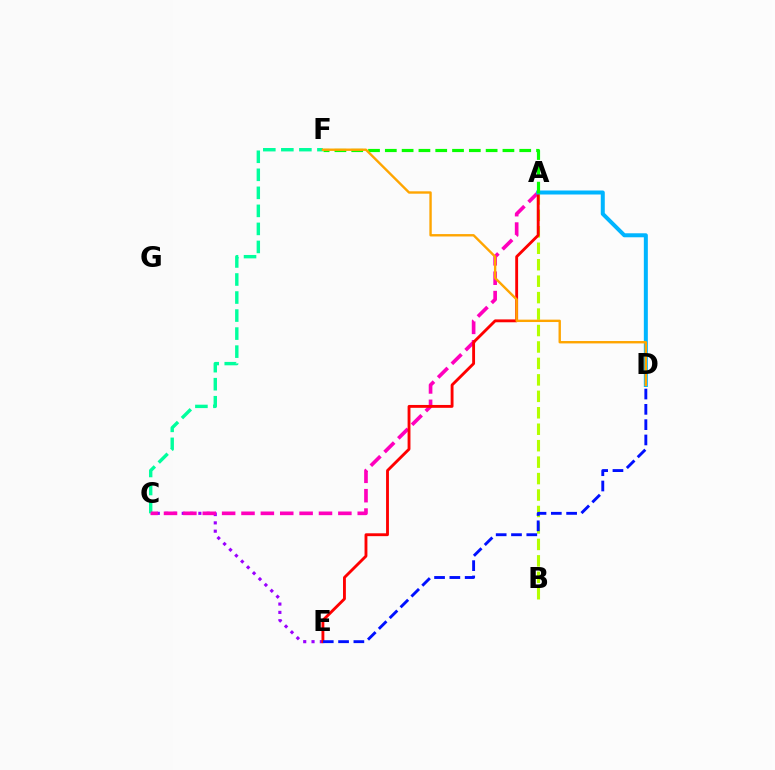{('A', 'B'): [{'color': '#b3ff00', 'line_style': 'dashed', 'thickness': 2.23}], ('C', 'E'): [{'color': '#9b00ff', 'line_style': 'dotted', 'thickness': 2.26}], ('C', 'F'): [{'color': '#00ff9d', 'line_style': 'dashed', 'thickness': 2.45}], ('A', 'C'): [{'color': '#ff00bd', 'line_style': 'dashed', 'thickness': 2.63}], ('A', 'E'): [{'color': '#ff0000', 'line_style': 'solid', 'thickness': 2.06}], ('A', 'D'): [{'color': '#00b5ff', 'line_style': 'solid', 'thickness': 2.88}], ('D', 'E'): [{'color': '#0010ff', 'line_style': 'dashed', 'thickness': 2.08}], ('A', 'F'): [{'color': '#08ff00', 'line_style': 'dashed', 'thickness': 2.28}], ('D', 'F'): [{'color': '#ffa500', 'line_style': 'solid', 'thickness': 1.72}]}